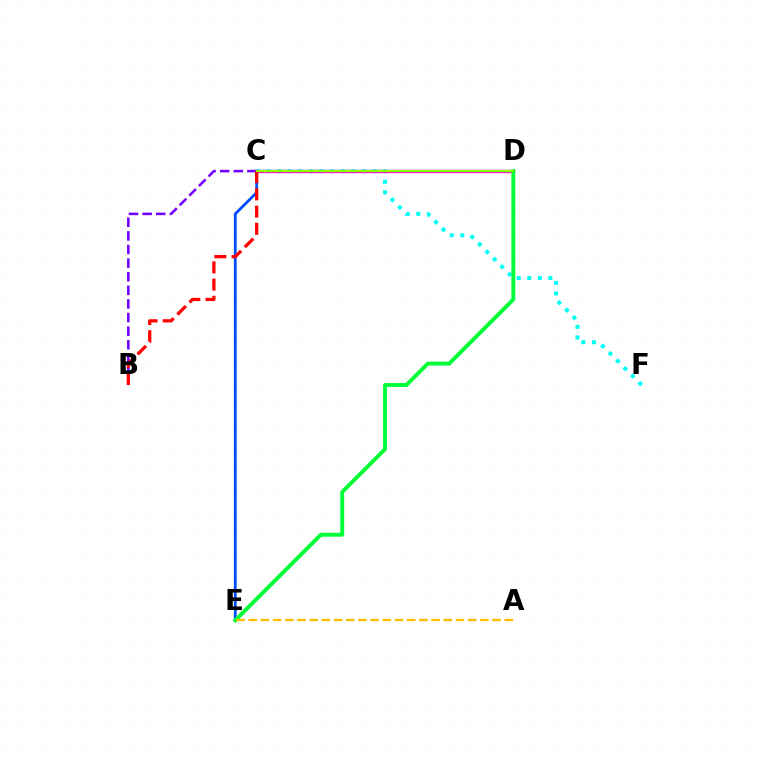{('B', 'C'): [{'color': '#7200ff', 'line_style': 'dashed', 'thickness': 1.85}, {'color': '#ff0000', 'line_style': 'dashed', 'thickness': 2.34}], ('C', 'F'): [{'color': '#00fff6', 'line_style': 'dotted', 'thickness': 2.87}], ('C', 'E'): [{'color': '#004bff', 'line_style': 'solid', 'thickness': 2.0}], ('C', 'D'): [{'color': '#ff00cf', 'line_style': 'solid', 'thickness': 2.42}, {'color': '#84ff00', 'line_style': 'solid', 'thickness': 1.63}], ('D', 'E'): [{'color': '#00ff39', 'line_style': 'solid', 'thickness': 2.82}], ('A', 'E'): [{'color': '#ffbd00', 'line_style': 'dashed', 'thickness': 1.66}]}